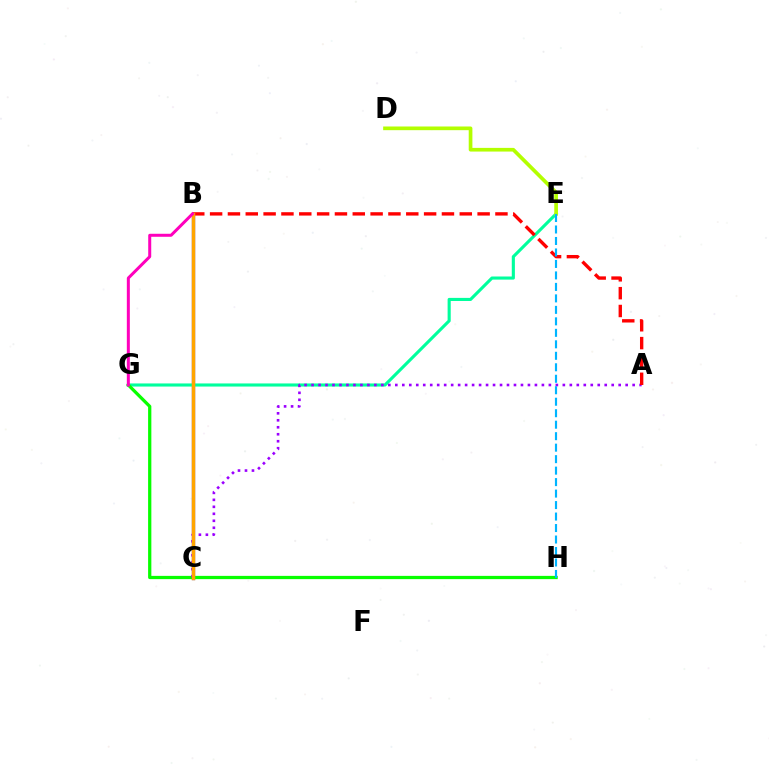{('B', 'C'): [{'color': '#0010ff', 'line_style': 'solid', 'thickness': 2.33}, {'color': '#ffa500', 'line_style': 'solid', 'thickness': 2.49}], ('E', 'G'): [{'color': '#00ff9d', 'line_style': 'solid', 'thickness': 2.24}], ('G', 'H'): [{'color': '#08ff00', 'line_style': 'solid', 'thickness': 2.34}], ('A', 'C'): [{'color': '#9b00ff', 'line_style': 'dotted', 'thickness': 1.9}], ('A', 'B'): [{'color': '#ff0000', 'line_style': 'dashed', 'thickness': 2.42}], ('B', 'G'): [{'color': '#ff00bd', 'line_style': 'solid', 'thickness': 2.17}], ('D', 'E'): [{'color': '#b3ff00', 'line_style': 'solid', 'thickness': 2.65}], ('E', 'H'): [{'color': '#00b5ff', 'line_style': 'dashed', 'thickness': 1.56}]}